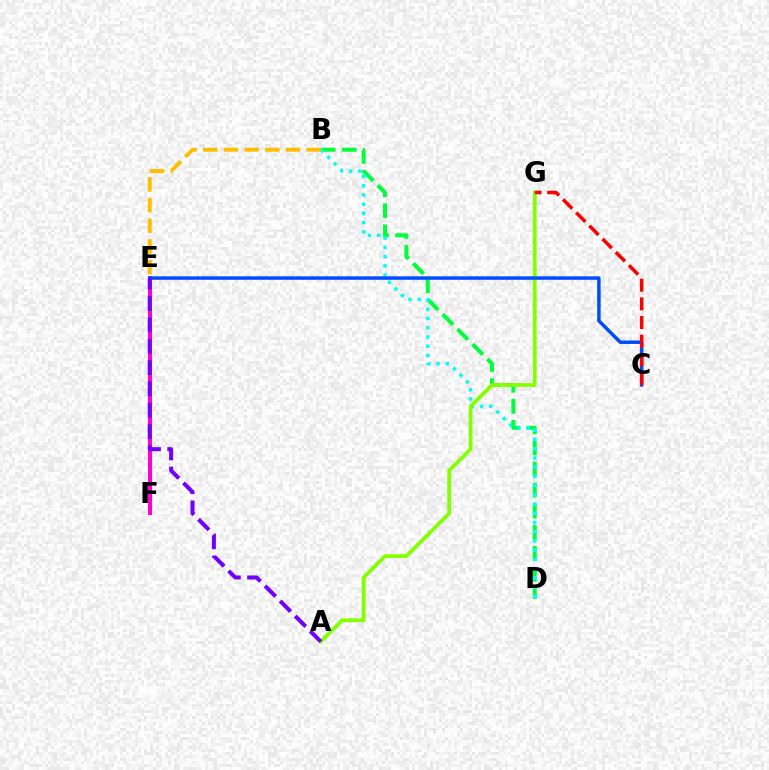{('B', 'D'): [{'color': '#00ff39', 'line_style': 'dashed', 'thickness': 2.86}, {'color': '#00fff6', 'line_style': 'dotted', 'thickness': 2.51}], ('E', 'F'): [{'color': '#ff00cf', 'line_style': 'solid', 'thickness': 2.88}], ('A', 'G'): [{'color': '#84ff00', 'line_style': 'solid', 'thickness': 2.71}], ('B', 'E'): [{'color': '#ffbd00', 'line_style': 'dashed', 'thickness': 2.81}], ('C', 'E'): [{'color': '#004bff', 'line_style': 'solid', 'thickness': 2.5}], ('A', 'E'): [{'color': '#7200ff', 'line_style': 'dashed', 'thickness': 2.9}], ('C', 'G'): [{'color': '#ff0000', 'line_style': 'dashed', 'thickness': 2.53}]}